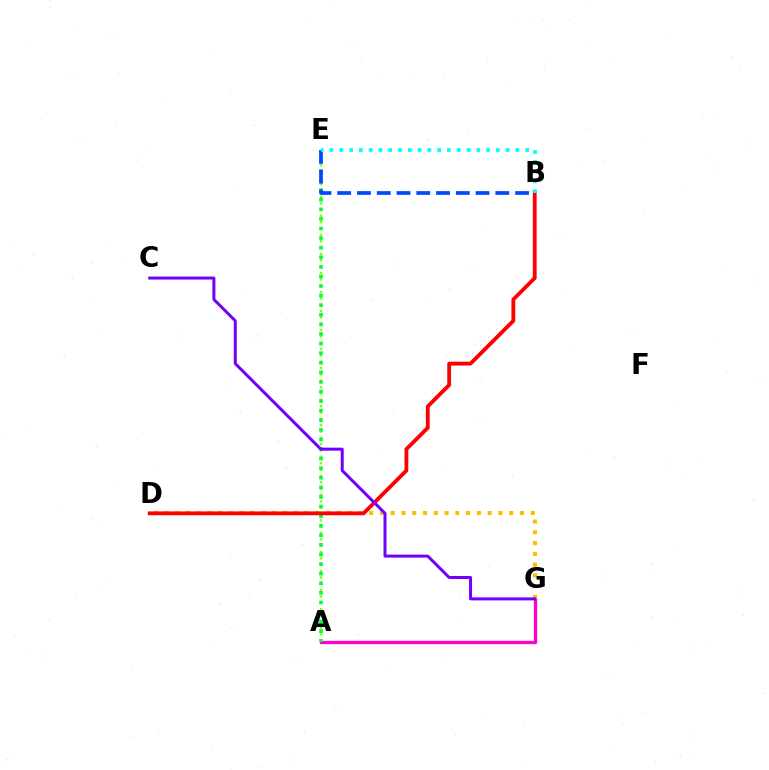{('A', 'G'): [{'color': '#ff00cf', 'line_style': 'solid', 'thickness': 2.37}], ('A', 'E'): [{'color': '#84ff00', 'line_style': 'dotted', 'thickness': 1.72}, {'color': '#00ff39', 'line_style': 'dotted', 'thickness': 2.6}], ('D', 'G'): [{'color': '#ffbd00', 'line_style': 'dotted', 'thickness': 2.93}], ('B', 'E'): [{'color': '#004bff', 'line_style': 'dashed', 'thickness': 2.69}, {'color': '#00fff6', 'line_style': 'dotted', 'thickness': 2.66}], ('B', 'D'): [{'color': '#ff0000', 'line_style': 'solid', 'thickness': 2.75}], ('C', 'G'): [{'color': '#7200ff', 'line_style': 'solid', 'thickness': 2.16}]}